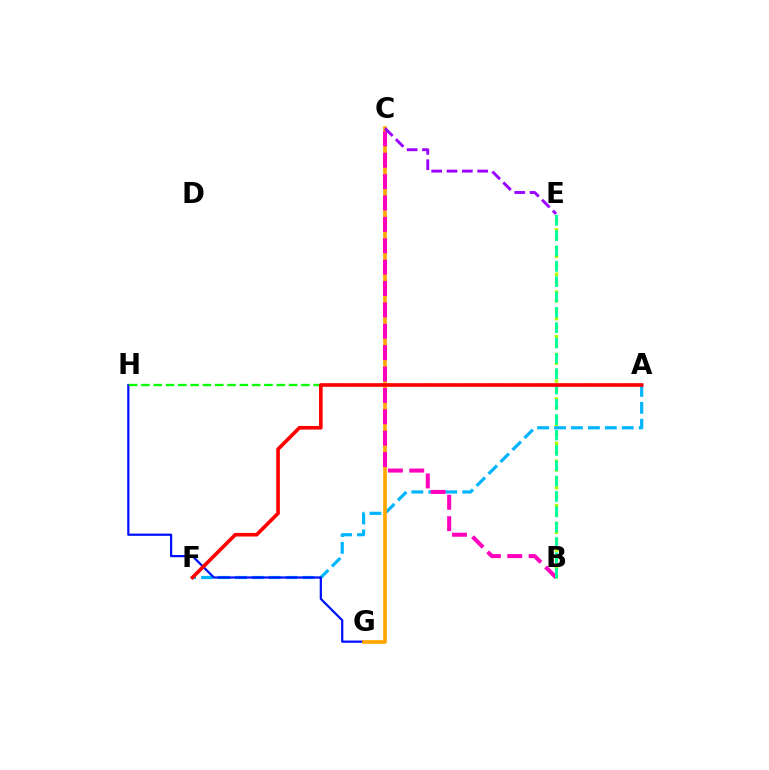{('B', 'E'): [{'color': '#b3ff00', 'line_style': 'dotted', 'thickness': 2.42}, {'color': '#00ff9d', 'line_style': 'dashed', 'thickness': 2.08}], ('A', 'F'): [{'color': '#00b5ff', 'line_style': 'dashed', 'thickness': 2.3}, {'color': '#ff0000', 'line_style': 'solid', 'thickness': 2.61}], ('G', 'H'): [{'color': '#0010ff', 'line_style': 'solid', 'thickness': 1.61}], ('C', 'G'): [{'color': '#ffa500', 'line_style': 'solid', 'thickness': 2.64}], ('B', 'C'): [{'color': '#ff00bd', 'line_style': 'dashed', 'thickness': 2.9}], ('A', 'H'): [{'color': '#08ff00', 'line_style': 'dashed', 'thickness': 1.67}], ('C', 'E'): [{'color': '#9b00ff', 'line_style': 'dashed', 'thickness': 2.08}]}